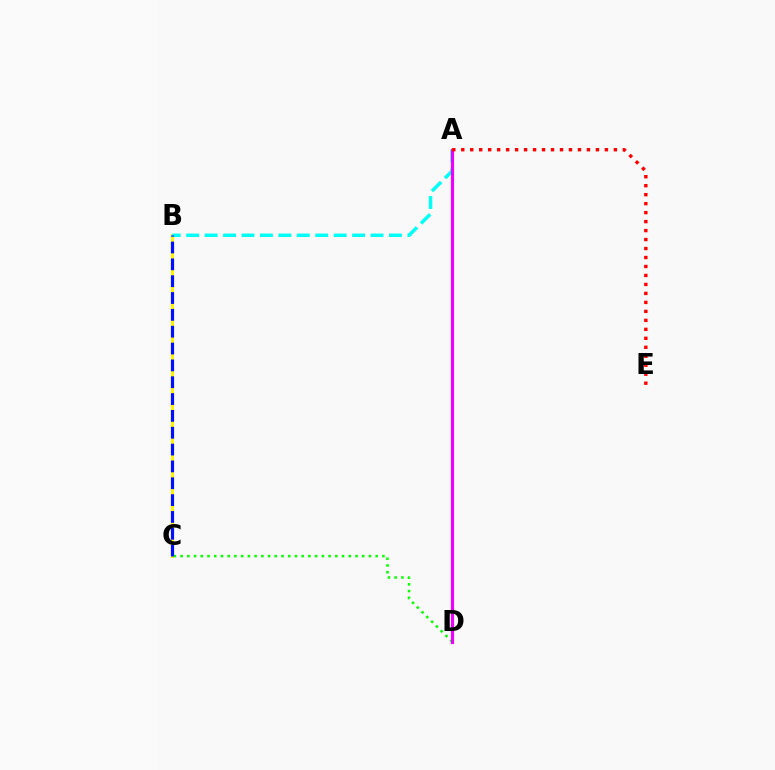{('B', 'C'): [{'color': '#fcf500', 'line_style': 'solid', 'thickness': 2.19}, {'color': '#0010ff', 'line_style': 'dashed', 'thickness': 2.29}], ('A', 'B'): [{'color': '#00fff6', 'line_style': 'dashed', 'thickness': 2.5}], ('C', 'D'): [{'color': '#08ff00', 'line_style': 'dotted', 'thickness': 1.83}], ('A', 'D'): [{'color': '#ee00ff', 'line_style': 'solid', 'thickness': 2.27}], ('A', 'E'): [{'color': '#ff0000', 'line_style': 'dotted', 'thickness': 2.44}]}